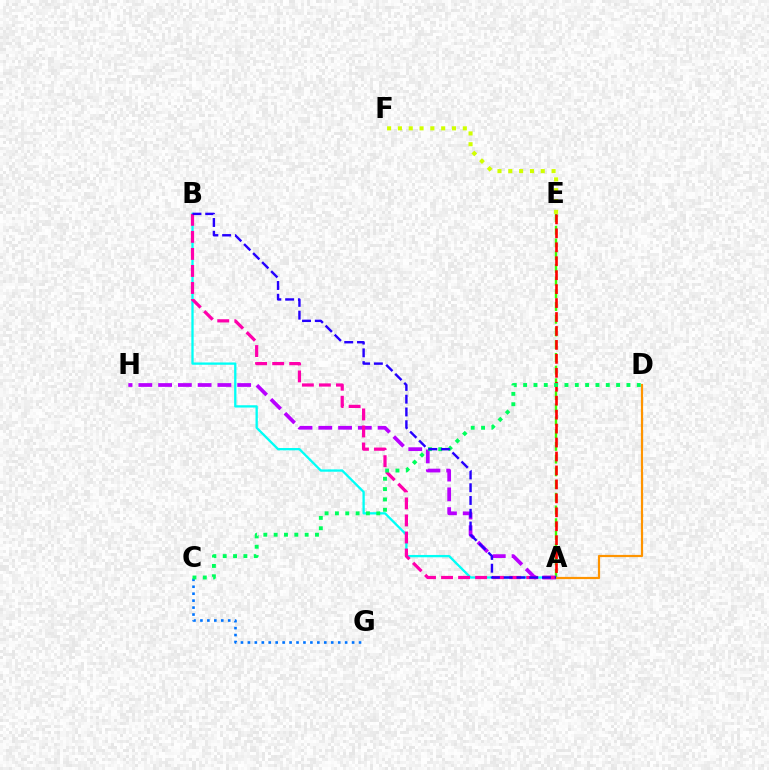{('A', 'B'): [{'color': '#00fff6', 'line_style': 'solid', 'thickness': 1.66}, {'color': '#ff00ac', 'line_style': 'dashed', 'thickness': 2.31}, {'color': '#2500ff', 'line_style': 'dashed', 'thickness': 1.73}], ('A', 'E'): [{'color': '#3dff00', 'line_style': 'dashed', 'thickness': 1.73}, {'color': '#ff0000', 'line_style': 'dashed', 'thickness': 1.89}], ('A', 'H'): [{'color': '#b900ff', 'line_style': 'dashed', 'thickness': 2.69}], ('C', 'G'): [{'color': '#0074ff', 'line_style': 'dotted', 'thickness': 1.89}], ('A', 'D'): [{'color': '#ff9400', 'line_style': 'solid', 'thickness': 1.59}], ('C', 'D'): [{'color': '#00ff5c', 'line_style': 'dotted', 'thickness': 2.81}], ('E', 'F'): [{'color': '#d1ff00', 'line_style': 'dotted', 'thickness': 2.94}]}